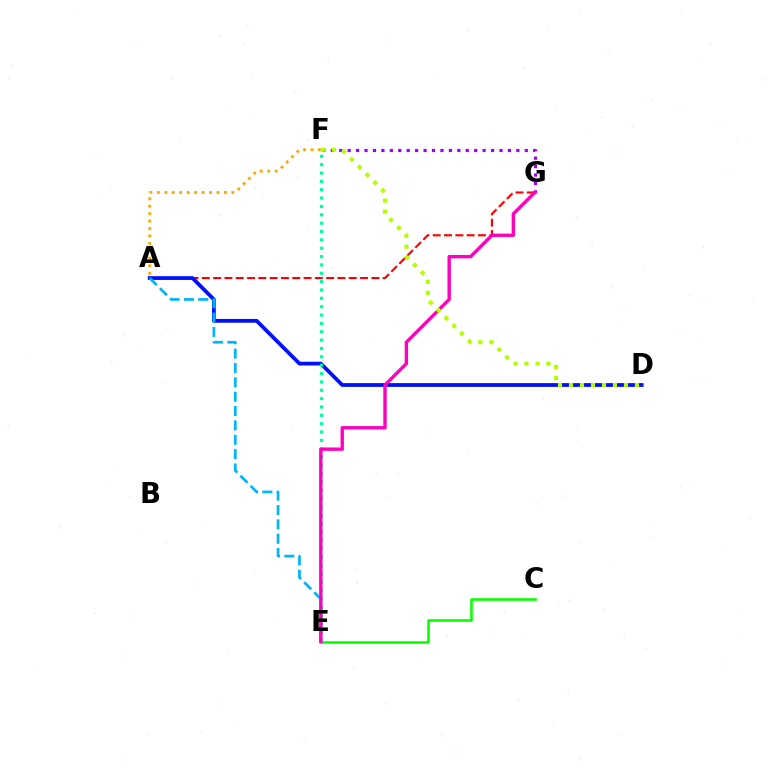{('A', 'F'): [{'color': '#ffa500', 'line_style': 'dotted', 'thickness': 2.02}], ('A', 'G'): [{'color': '#ff0000', 'line_style': 'dashed', 'thickness': 1.54}], ('F', 'G'): [{'color': '#9b00ff', 'line_style': 'dotted', 'thickness': 2.29}], ('A', 'D'): [{'color': '#0010ff', 'line_style': 'solid', 'thickness': 2.72}], ('C', 'E'): [{'color': '#08ff00', 'line_style': 'solid', 'thickness': 1.86}], ('E', 'F'): [{'color': '#00ff9d', 'line_style': 'dotted', 'thickness': 2.27}], ('A', 'E'): [{'color': '#00b5ff', 'line_style': 'dashed', 'thickness': 1.95}], ('E', 'G'): [{'color': '#ff00bd', 'line_style': 'solid', 'thickness': 2.43}], ('D', 'F'): [{'color': '#b3ff00', 'line_style': 'dotted', 'thickness': 2.99}]}